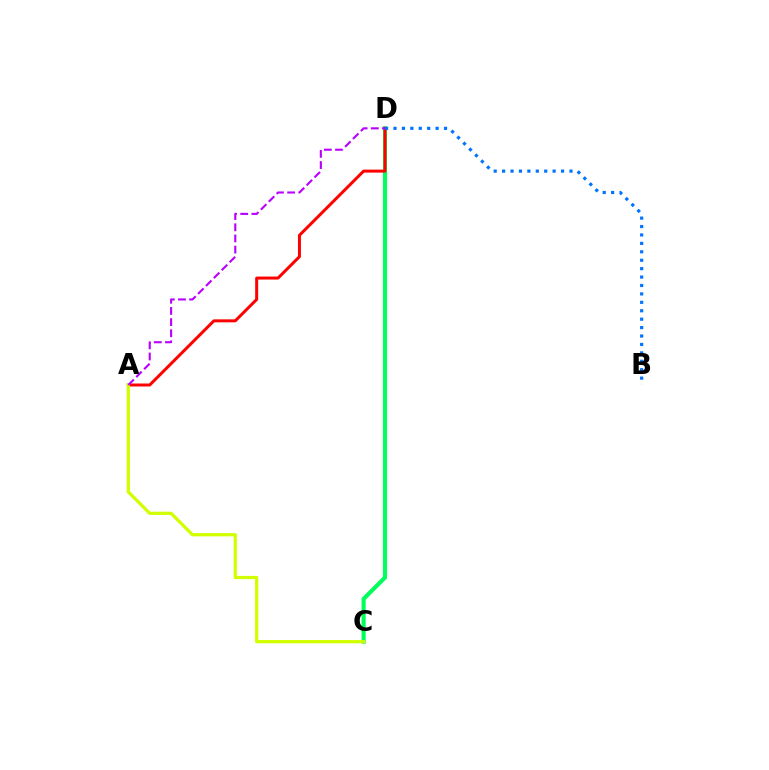{('C', 'D'): [{'color': '#00ff5c', 'line_style': 'solid', 'thickness': 2.97}], ('A', 'D'): [{'color': '#ff0000', 'line_style': 'solid', 'thickness': 2.15}, {'color': '#b900ff', 'line_style': 'dashed', 'thickness': 1.52}], ('A', 'C'): [{'color': '#d1ff00', 'line_style': 'solid', 'thickness': 2.34}], ('B', 'D'): [{'color': '#0074ff', 'line_style': 'dotted', 'thickness': 2.29}]}